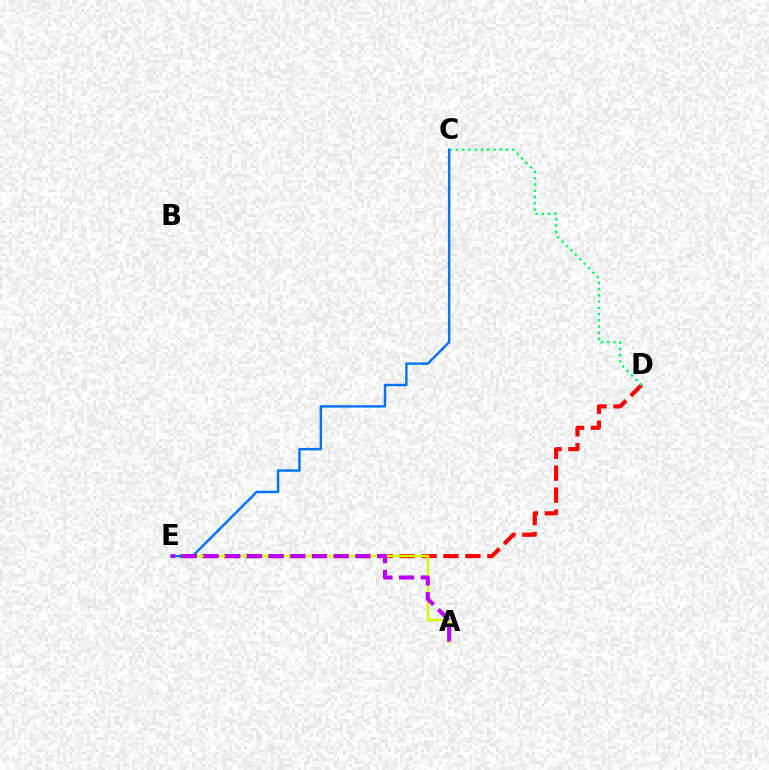{('D', 'E'): [{'color': '#ff0000', 'line_style': 'dashed', 'thickness': 2.98}], ('A', 'E'): [{'color': '#d1ff00', 'line_style': 'solid', 'thickness': 1.79}, {'color': '#b900ff', 'line_style': 'dashed', 'thickness': 2.94}], ('C', 'D'): [{'color': '#00ff5c', 'line_style': 'dotted', 'thickness': 1.7}], ('C', 'E'): [{'color': '#0074ff', 'line_style': 'solid', 'thickness': 1.76}]}